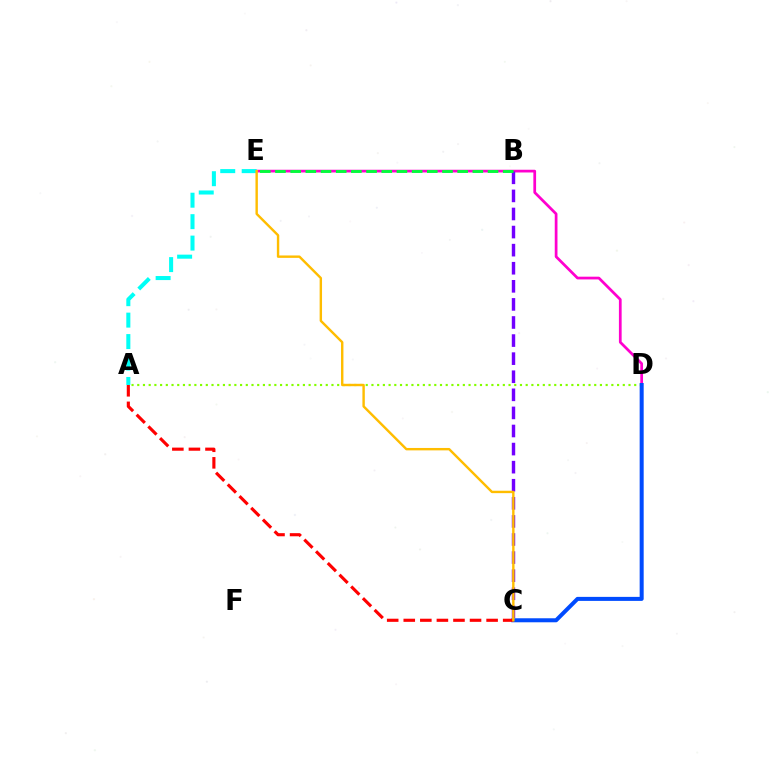{('D', 'E'): [{'color': '#ff00cf', 'line_style': 'solid', 'thickness': 1.97}], ('B', 'C'): [{'color': '#7200ff', 'line_style': 'dashed', 'thickness': 2.46}], ('A', 'D'): [{'color': '#84ff00', 'line_style': 'dotted', 'thickness': 1.55}], ('C', 'D'): [{'color': '#004bff', 'line_style': 'solid', 'thickness': 2.89}], ('A', 'C'): [{'color': '#ff0000', 'line_style': 'dashed', 'thickness': 2.25}], ('B', 'E'): [{'color': '#00ff39', 'line_style': 'dashed', 'thickness': 2.06}], ('A', 'E'): [{'color': '#00fff6', 'line_style': 'dashed', 'thickness': 2.91}], ('C', 'E'): [{'color': '#ffbd00', 'line_style': 'solid', 'thickness': 1.73}]}